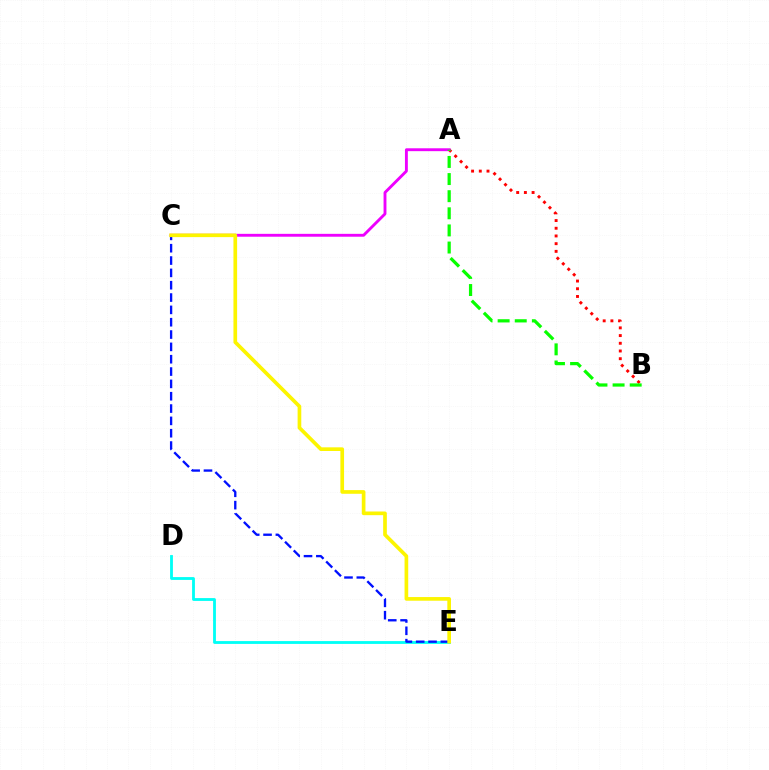{('A', 'B'): [{'color': '#ff0000', 'line_style': 'dotted', 'thickness': 2.09}, {'color': '#08ff00', 'line_style': 'dashed', 'thickness': 2.33}], ('A', 'C'): [{'color': '#ee00ff', 'line_style': 'solid', 'thickness': 2.07}], ('D', 'E'): [{'color': '#00fff6', 'line_style': 'solid', 'thickness': 2.03}], ('C', 'E'): [{'color': '#0010ff', 'line_style': 'dashed', 'thickness': 1.68}, {'color': '#fcf500', 'line_style': 'solid', 'thickness': 2.64}]}